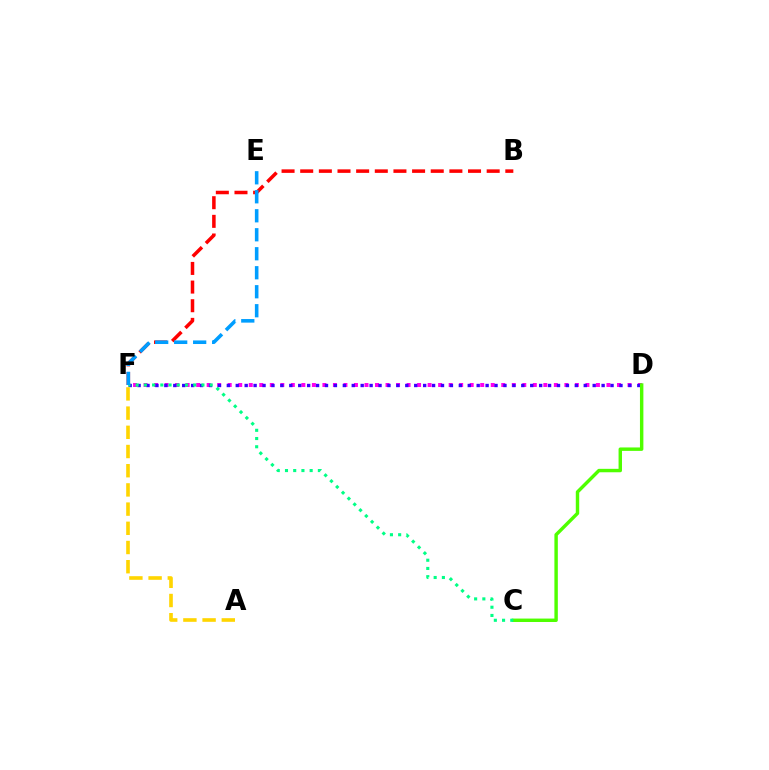{('D', 'F'): [{'color': '#ff00ed', 'line_style': 'dotted', 'thickness': 2.86}, {'color': '#3700ff', 'line_style': 'dotted', 'thickness': 2.42}], ('B', 'F'): [{'color': '#ff0000', 'line_style': 'dashed', 'thickness': 2.53}], ('A', 'F'): [{'color': '#ffd500', 'line_style': 'dashed', 'thickness': 2.61}], ('C', 'D'): [{'color': '#4fff00', 'line_style': 'solid', 'thickness': 2.47}], ('C', 'F'): [{'color': '#00ff86', 'line_style': 'dotted', 'thickness': 2.23}], ('E', 'F'): [{'color': '#009eff', 'line_style': 'dashed', 'thickness': 2.58}]}